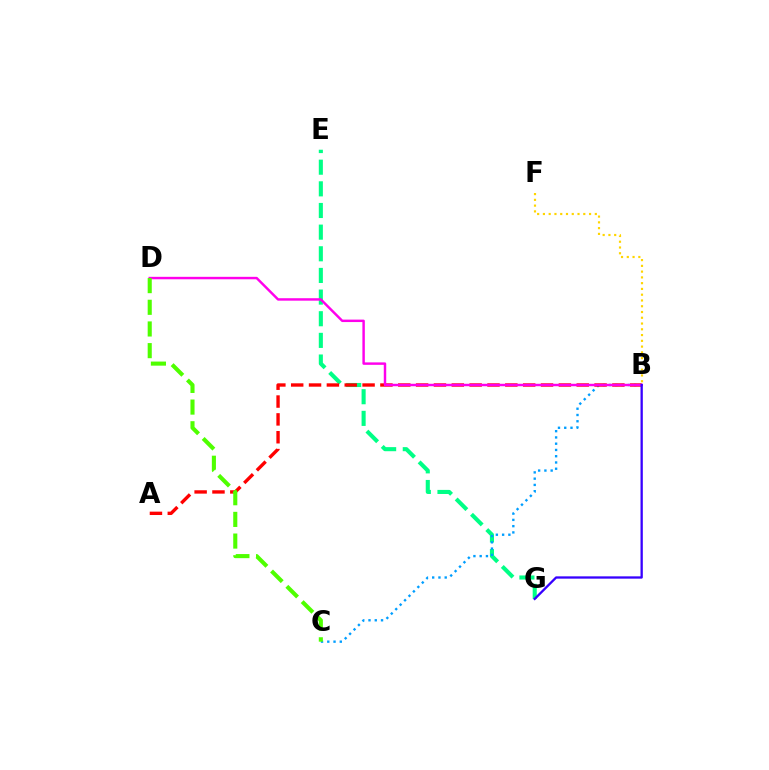{('E', 'G'): [{'color': '#00ff86', 'line_style': 'dashed', 'thickness': 2.94}], ('B', 'C'): [{'color': '#009eff', 'line_style': 'dotted', 'thickness': 1.7}], ('A', 'B'): [{'color': '#ff0000', 'line_style': 'dashed', 'thickness': 2.42}], ('B', 'D'): [{'color': '#ff00ed', 'line_style': 'solid', 'thickness': 1.77}], ('C', 'D'): [{'color': '#4fff00', 'line_style': 'dashed', 'thickness': 2.94}], ('B', 'F'): [{'color': '#ffd500', 'line_style': 'dotted', 'thickness': 1.57}], ('B', 'G'): [{'color': '#3700ff', 'line_style': 'solid', 'thickness': 1.66}]}